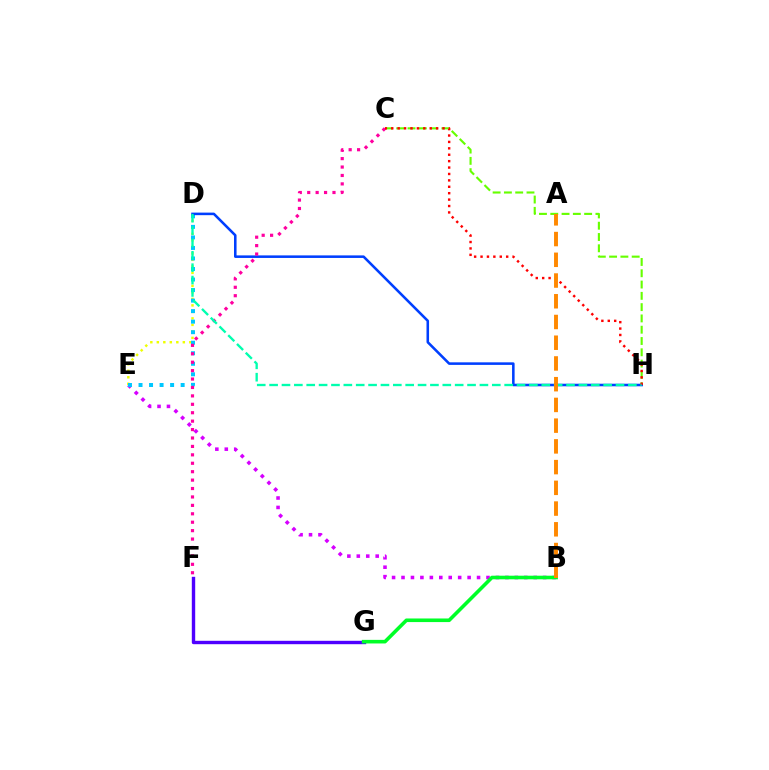{('B', 'E'): [{'color': '#d600ff', 'line_style': 'dotted', 'thickness': 2.57}], ('D', 'E'): [{'color': '#eeff00', 'line_style': 'dotted', 'thickness': 1.77}, {'color': '#00c7ff', 'line_style': 'dotted', 'thickness': 2.86}], ('F', 'G'): [{'color': '#4f00ff', 'line_style': 'solid', 'thickness': 2.44}], ('C', 'H'): [{'color': '#66ff00', 'line_style': 'dashed', 'thickness': 1.53}, {'color': '#ff0000', 'line_style': 'dotted', 'thickness': 1.74}], ('D', 'H'): [{'color': '#003fff', 'line_style': 'solid', 'thickness': 1.84}, {'color': '#00ffaf', 'line_style': 'dashed', 'thickness': 1.68}], ('C', 'F'): [{'color': '#ff00a0', 'line_style': 'dotted', 'thickness': 2.29}], ('B', 'G'): [{'color': '#00ff27', 'line_style': 'solid', 'thickness': 2.59}], ('A', 'B'): [{'color': '#ff8800', 'line_style': 'dashed', 'thickness': 2.82}]}